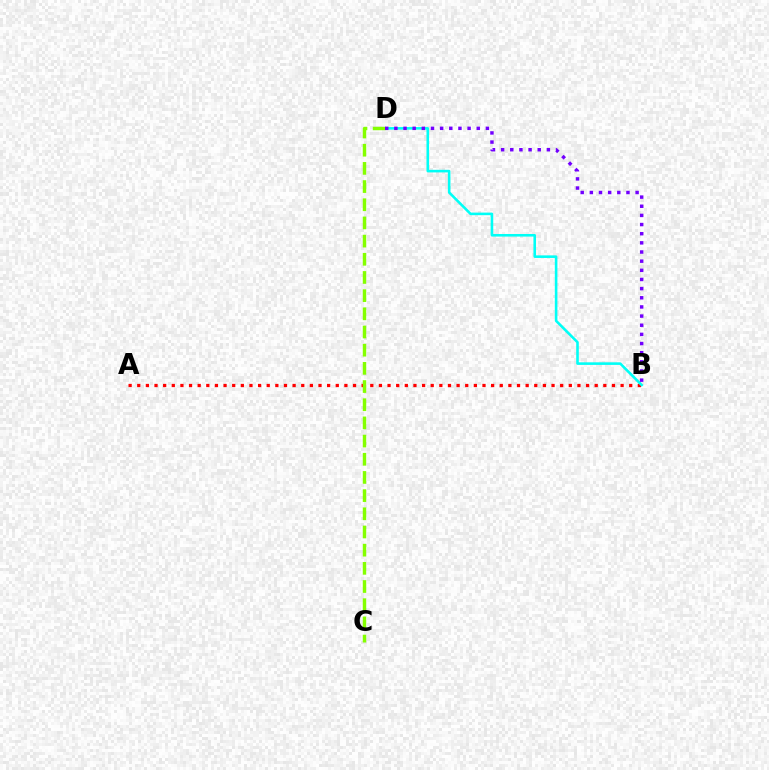{('A', 'B'): [{'color': '#ff0000', 'line_style': 'dotted', 'thickness': 2.34}], ('B', 'D'): [{'color': '#00fff6', 'line_style': 'solid', 'thickness': 1.86}, {'color': '#7200ff', 'line_style': 'dotted', 'thickness': 2.49}], ('C', 'D'): [{'color': '#84ff00', 'line_style': 'dashed', 'thickness': 2.47}]}